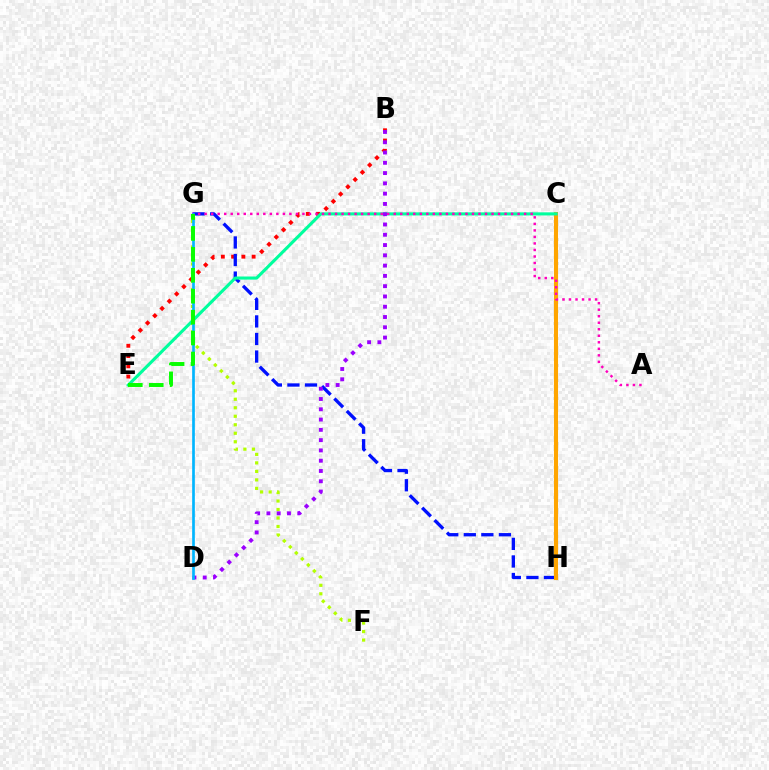{('B', 'E'): [{'color': '#ff0000', 'line_style': 'dotted', 'thickness': 2.79}], ('G', 'H'): [{'color': '#0010ff', 'line_style': 'dashed', 'thickness': 2.39}], ('C', 'H'): [{'color': '#ffa500', 'line_style': 'solid', 'thickness': 2.93}], ('F', 'G'): [{'color': '#b3ff00', 'line_style': 'dotted', 'thickness': 2.31}], ('C', 'E'): [{'color': '#00ff9d', 'line_style': 'solid', 'thickness': 2.23}], ('B', 'D'): [{'color': '#9b00ff', 'line_style': 'dotted', 'thickness': 2.79}], ('A', 'G'): [{'color': '#ff00bd', 'line_style': 'dotted', 'thickness': 1.77}], ('D', 'G'): [{'color': '#00b5ff', 'line_style': 'solid', 'thickness': 1.92}], ('E', 'G'): [{'color': '#08ff00', 'line_style': 'dashed', 'thickness': 2.84}]}